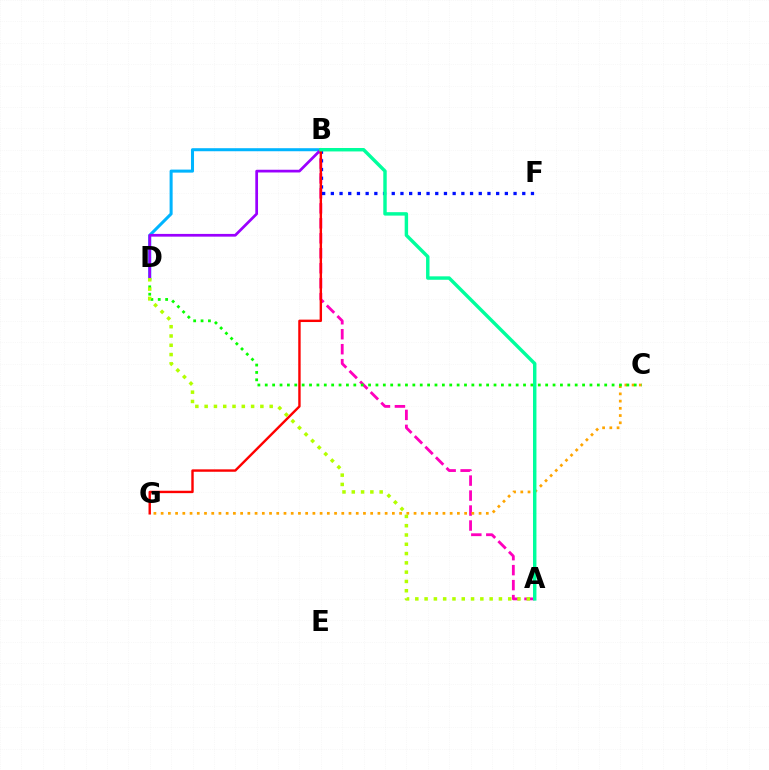{('A', 'B'): [{'color': '#ff00bd', 'line_style': 'dashed', 'thickness': 2.03}, {'color': '#00ff9d', 'line_style': 'solid', 'thickness': 2.48}], ('C', 'G'): [{'color': '#ffa500', 'line_style': 'dotted', 'thickness': 1.96}], ('B', 'D'): [{'color': '#00b5ff', 'line_style': 'solid', 'thickness': 2.19}, {'color': '#9b00ff', 'line_style': 'solid', 'thickness': 1.96}], ('B', 'F'): [{'color': '#0010ff', 'line_style': 'dotted', 'thickness': 2.36}], ('C', 'D'): [{'color': '#08ff00', 'line_style': 'dotted', 'thickness': 2.01}], ('A', 'D'): [{'color': '#b3ff00', 'line_style': 'dotted', 'thickness': 2.52}], ('B', 'G'): [{'color': '#ff0000', 'line_style': 'solid', 'thickness': 1.73}]}